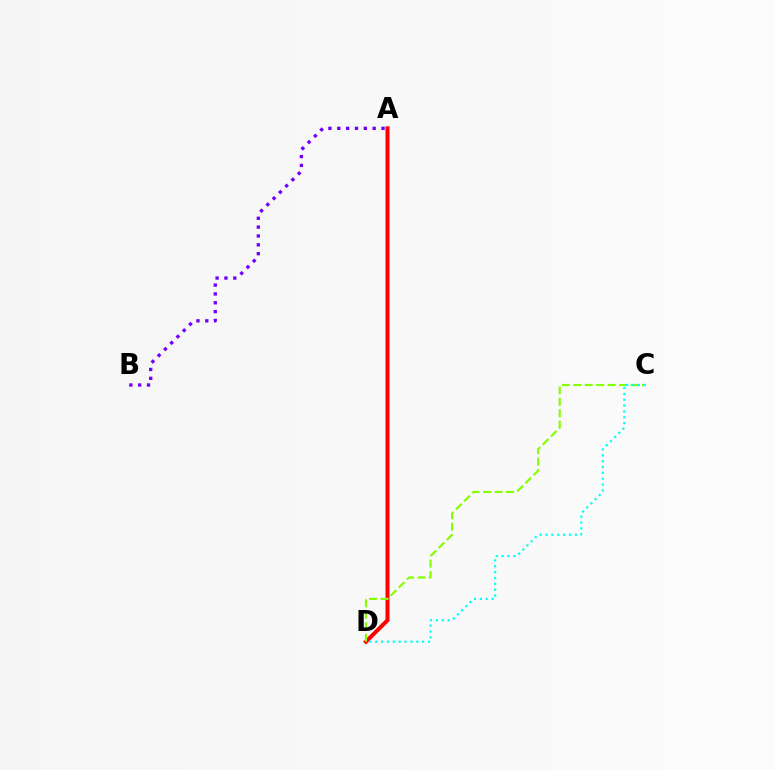{('A', 'D'): [{'color': '#ff0000', 'line_style': 'solid', 'thickness': 2.88}], ('C', 'D'): [{'color': '#84ff00', 'line_style': 'dashed', 'thickness': 1.56}, {'color': '#00fff6', 'line_style': 'dotted', 'thickness': 1.59}], ('A', 'B'): [{'color': '#7200ff', 'line_style': 'dotted', 'thickness': 2.4}]}